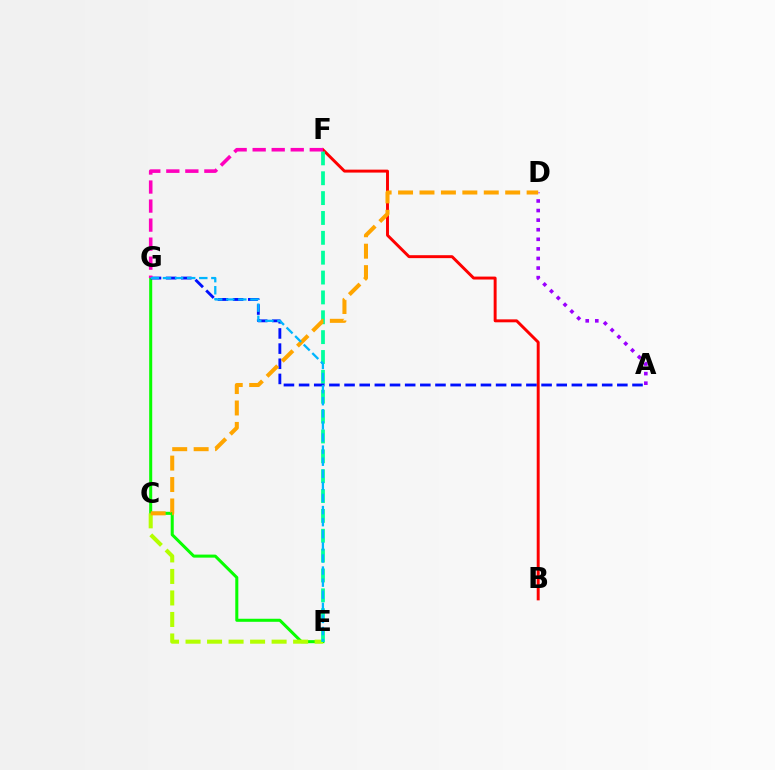{('E', 'G'): [{'color': '#08ff00', 'line_style': 'solid', 'thickness': 2.19}, {'color': '#00b5ff', 'line_style': 'dashed', 'thickness': 1.64}], ('C', 'E'): [{'color': '#b3ff00', 'line_style': 'dashed', 'thickness': 2.92}], ('B', 'F'): [{'color': '#ff0000', 'line_style': 'solid', 'thickness': 2.12}], ('E', 'F'): [{'color': '#00ff9d', 'line_style': 'dashed', 'thickness': 2.7}], ('A', 'G'): [{'color': '#0010ff', 'line_style': 'dashed', 'thickness': 2.06}], ('F', 'G'): [{'color': '#ff00bd', 'line_style': 'dashed', 'thickness': 2.59}], ('A', 'D'): [{'color': '#9b00ff', 'line_style': 'dotted', 'thickness': 2.6}], ('C', 'D'): [{'color': '#ffa500', 'line_style': 'dashed', 'thickness': 2.91}]}